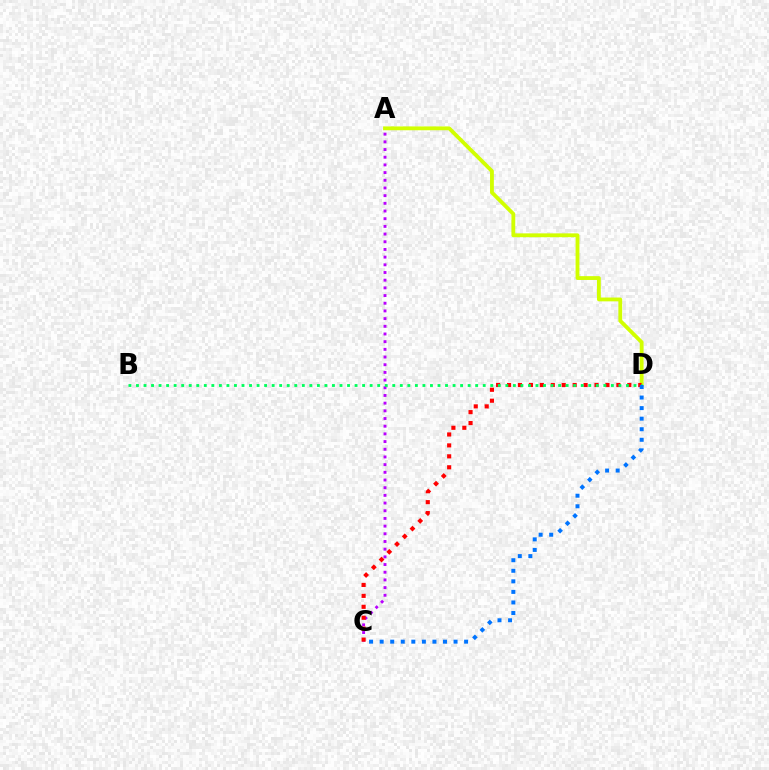{('A', 'C'): [{'color': '#b900ff', 'line_style': 'dotted', 'thickness': 2.09}], ('A', 'D'): [{'color': '#d1ff00', 'line_style': 'solid', 'thickness': 2.75}], ('C', 'D'): [{'color': '#ff0000', 'line_style': 'dotted', 'thickness': 2.97}, {'color': '#0074ff', 'line_style': 'dotted', 'thickness': 2.87}], ('B', 'D'): [{'color': '#00ff5c', 'line_style': 'dotted', 'thickness': 2.05}]}